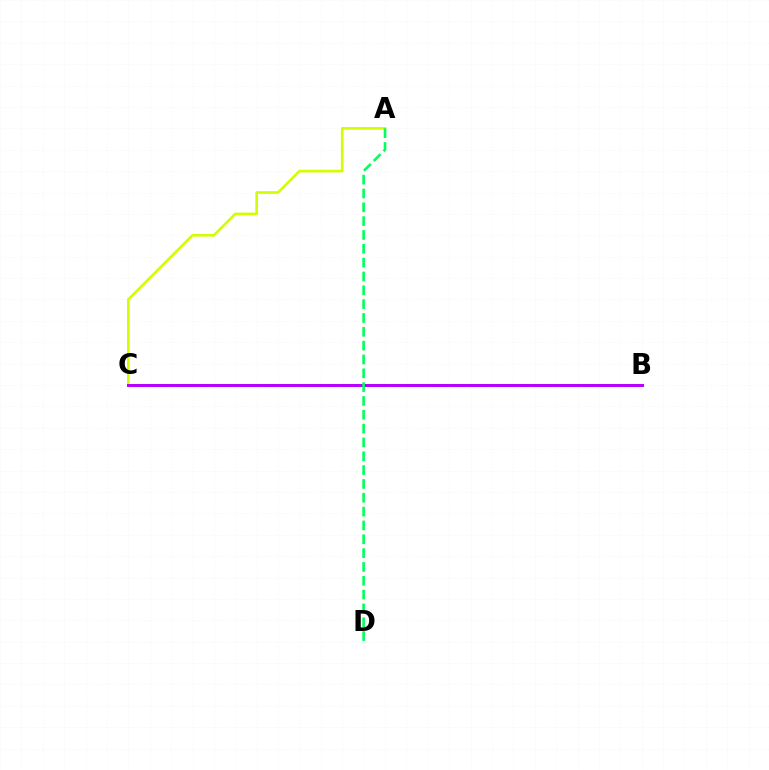{('B', 'C'): [{'color': '#0074ff', 'line_style': 'solid', 'thickness': 1.89}, {'color': '#ff0000', 'line_style': 'dotted', 'thickness': 2.12}, {'color': '#b900ff', 'line_style': 'solid', 'thickness': 2.14}], ('A', 'C'): [{'color': '#d1ff00', 'line_style': 'solid', 'thickness': 1.91}], ('A', 'D'): [{'color': '#00ff5c', 'line_style': 'dashed', 'thickness': 1.88}]}